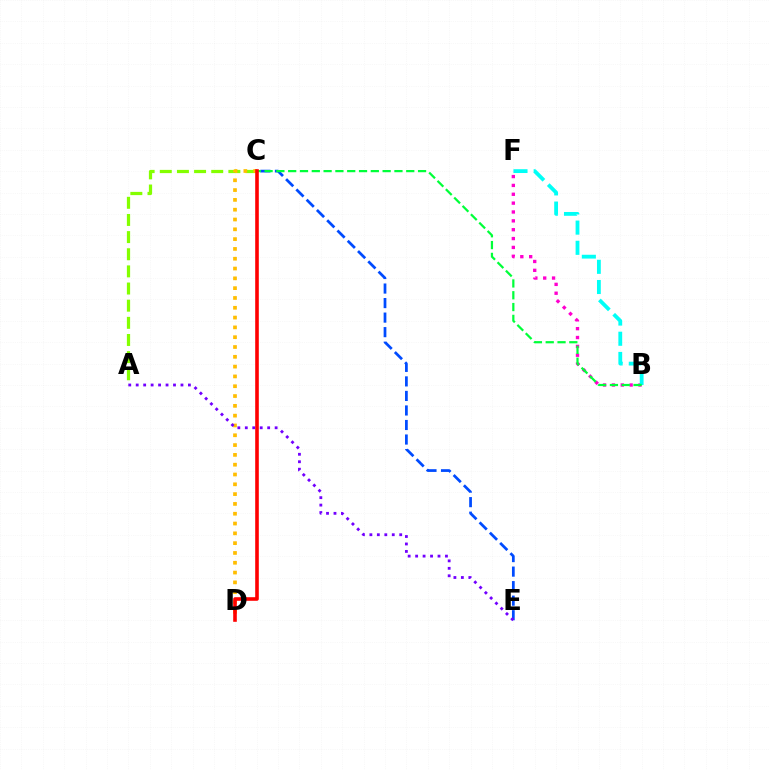{('A', 'C'): [{'color': '#84ff00', 'line_style': 'dashed', 'thickness': 2.33}], ('B', 'F'): [{'color': '#ff00cf', 'line_style': 'dotted', 'thickness': 2.41}, {'color': '#00fff6', 'line_style': 'dashed', 'thickness': 2.74}], ('C', 'E'): [{'color': '#004bff', 'line_style': 'dashed', 'thickness': 1.97}], ('C', 'D'): [{'color': '#ffbd00', 'line_style': 'dotted', 'thickness': 2.66}, {'color': '#ff0000', 'line_style': 'solid', 'thickness': 2.59}], ('B', 'C'): [{'color': '#00ff39', 'line_style': 'dashed', 'thickness': 1.6}], ('A', 'E'): [{'color': '#7200ff', 'line_style': 'dotted', 'thickness': 2.03}]}